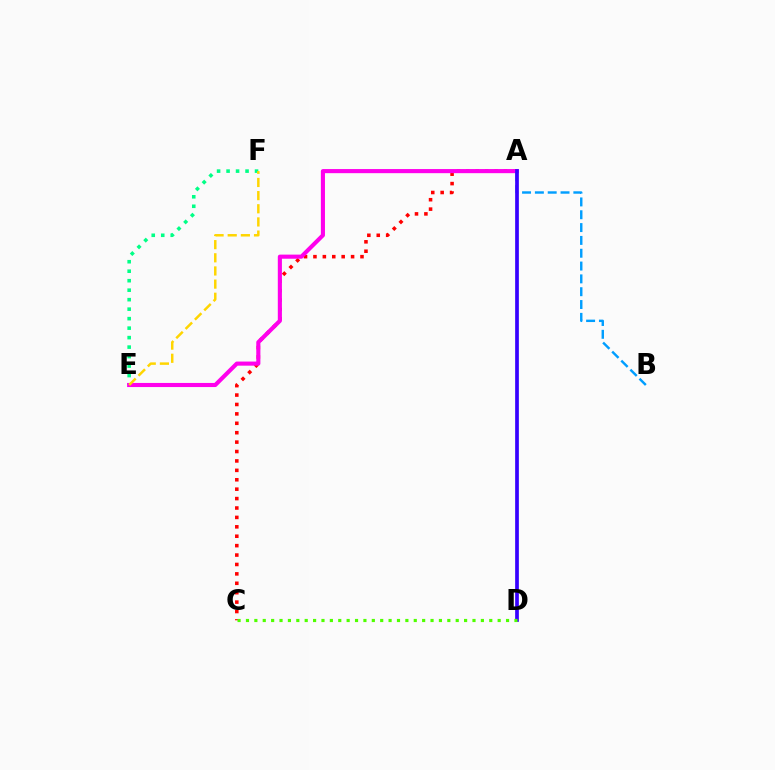{('E', 'F'): [{'color': '#00ff86', 'line_style': 'dotted', 'thickness': 2.58}, {'color': '#ffd500', 'line_style': 'dashed', 'thickness': 1.79}], ('A', 'C'): [{'color': '#ff0000', 'line_style': 'dotted', 'thickness': 2.56}], ('A', 'E'): [{'color': '#ff00ed', 'line_style': 'solid', 'thickness': 2.96}], ('A', 'B'): [{'color': '#009eff', 'line_style': 'dashed', 'thickness': 1.74}], ('A', 'D'): [{'color': '#3700ff', 'line_style': 'solid', 'thickness': 2.67}], ('C', 'D'): [{'color': '#4fff00', 'line_style': 'dotted', 'thickness': 2.28}]}